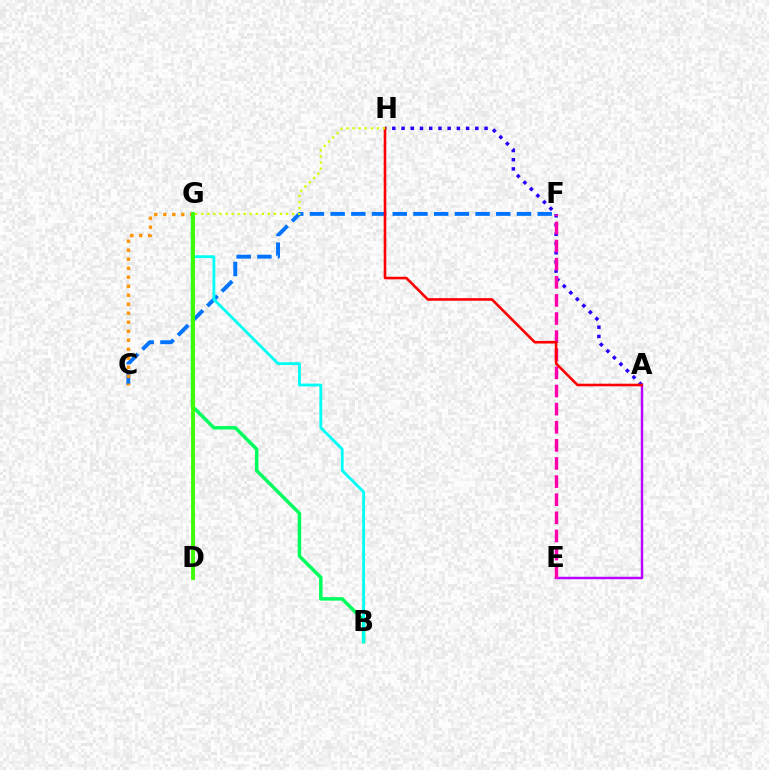{('C', 'F'): [{'color': '#0074ff', 'line_style': 'dashed', 'thickness': 2.81}], ('B', 'G'): [{'color': '#00ff5c', 'line_style': 'solid', 'thickness': 2.51}, {'color': '#00fff6', 'line_style': 'solid', 'thickness': 2.03}], ('A', 'E'): [{'color': '#b900ff', 'line_style': 'solid', 'thickness': 1.77}], ('A', 'H'): [{'color': '#2500ff', 'line_style': 'dotted', 'thickness': 2.51}, {'color': '#ff0000', 'line_style': 'solid', 'thickness': 1.87}], ('C', 'G'): [{'color': '#ff9400', 'line_style': 'dotted', 'thickness': 2.45}], ('E', 'F'): [{'color': '#ff00ac', 'line_style': 'dashed', 'thickness': 2.46}], ('D', 'G'): [{'color': '#3dff00', 'line_style': 'solid', 'thickness': 2.78}], ('G', 'H'): [{'color': '#d1ff00', 'line_style': 'dotted', 'thickness': 1.64}]}